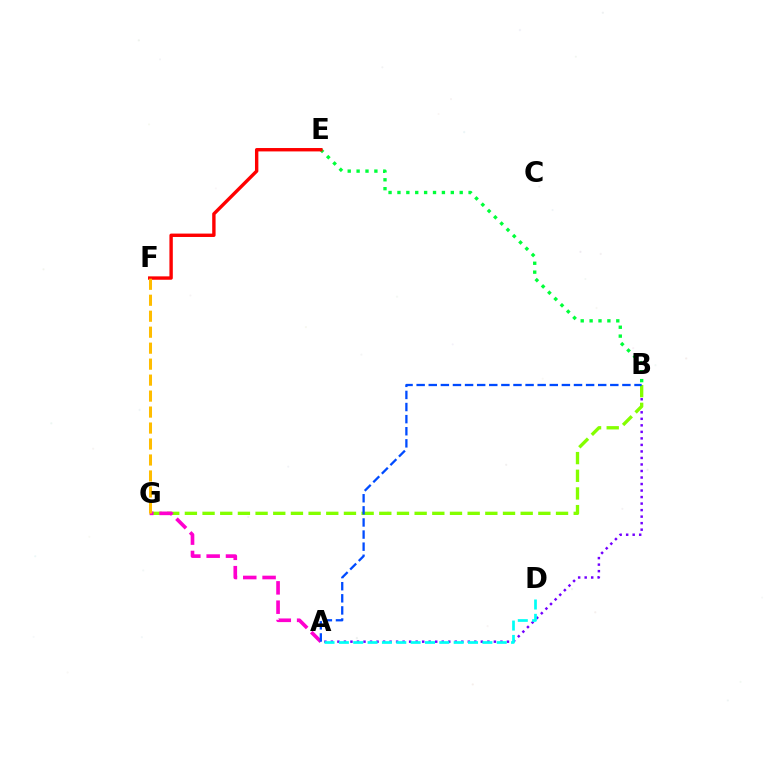{('A', 'B'): [{'color': '#7200ff', 'line_style': 'dotted', 'thickness': 1.77}, {'color': '#004bff', 'line_style': 'dashed', 'thickness': 1.64}], ('B', 'G'): [{'color': '#84ff00', 'line_style': 'dashed', 'thickness': 2.4}], ('A', 'D'): [{'color': '#00fff6', 'line_style': 'dashed', 'thickness': 1.95}], ('A', 'G'): [{'color': '#ff00cf', 'line_style': 'dashed', 'thickness': 2.63}], ('B', 'E'): [{'color': '#00ff39', 'line_style': 'dotted', 'thickness': 2.42}], ('E', 'F'): [{'color': '#ff0000', 'line_style': 'solid', 'thickness': 2.44}], ('F', 'G'): [{'color': '#ffbd00', 'line_style': 'dashed', 'thickness': 2.17}]}